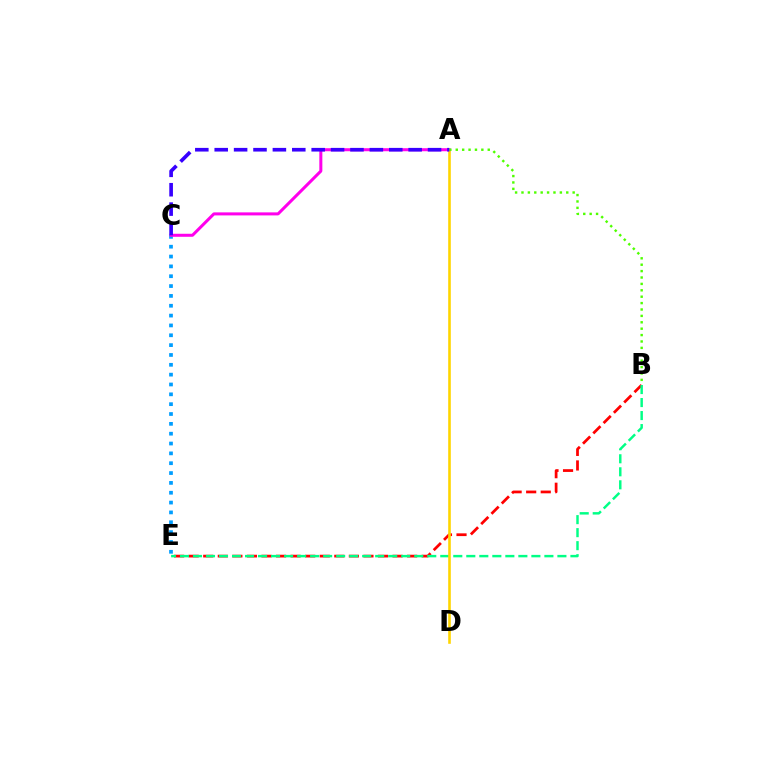{('B', 'E'): [{'color': '#ff0000', 'line_style': 'dashed', 'thickness': 1.98}, {'color': '#00ff86', 'line_style': 'dashed', 'thickness': 1.77}], ('A', 'D'): [{'color': '#ffd500', 'line_style': 'solid', 'thickness': 1.88}], ('C', 'E'): [{'color': '#009eff', 'line_style': 'dotted', 'thickness': 2.67}], ('A', 'C'): [{'color': '#ff00ed', 'line_style': 'solid', 'thickness': 2.18}, {'color': '#3700ff', 'line_style': 'dashed', 'thickness': 2.63}], ('A', 'B'): [{'color': '#4fff00', 'line_style': 'dotted', 'thickness': 1.74}]}